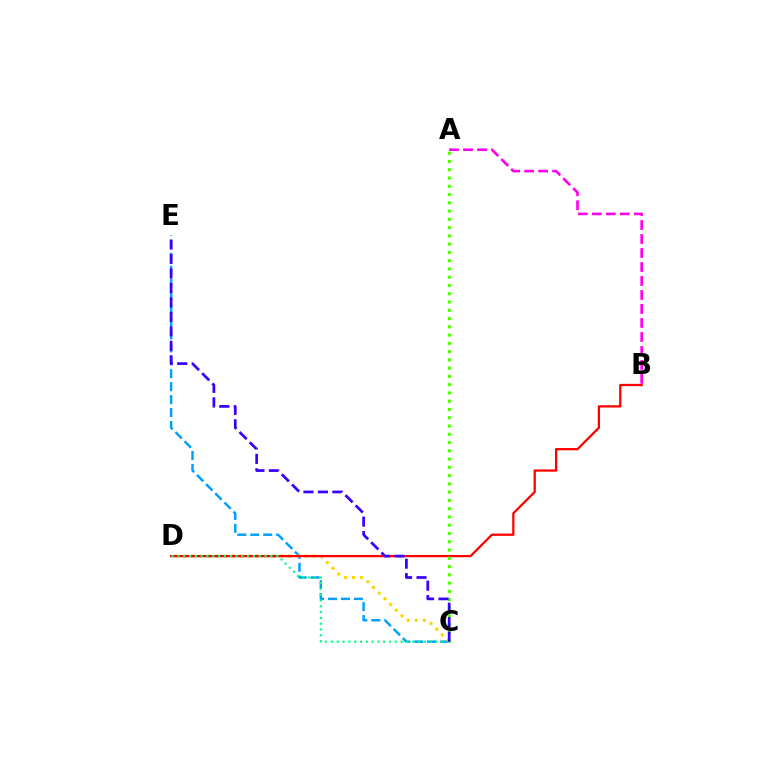{('C', 'E'): [{'color': '#009eff', 'line_style': 'dashed', 'thickness': 1.76}, {'color': '#3700ff', 'line_style': 'dashed', 'thickness': 1.96}], ('C', 'D'): [{'color': '#ffd500', 'line_style': 'dotted', 'thickness': 2.19}, {'color': '#00ff86', 'line_style': 'dotted', 'thickness': 1.58}], ('B', 'D'): [{'color': '#ff0000', 'line_style': 'solid', 'thickness': 1.64}], ('A', 'C'): [{'color': '#4fff00', 'line_style': 'dotted', 'thickness': 2.25}], ('A', 'B'): [{'color': '#ff00ed', 'line_style': 'dashed', 'thickness': 1.9}]}